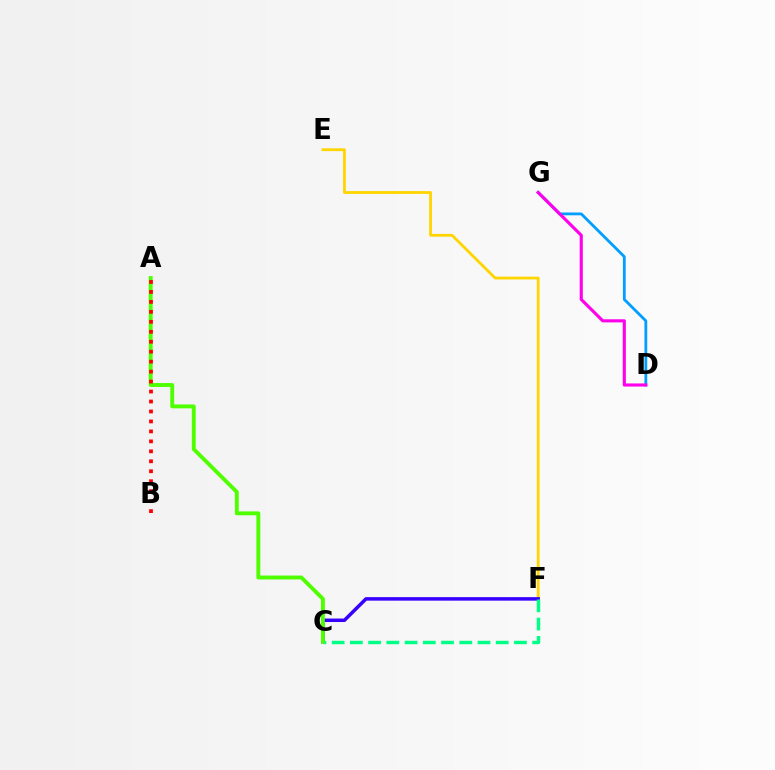{('D', 'G'): [{'color': '#009eff', 'line_style': 'solid', 'thickness': 2.01}, {'color': '#ff00ed', 'line_style': 'solid', 'thickness': 2.25}], ('E', 'F'): [{'color': '#ffd500', 'line_style': 'solid', 'thickness': 2.02}], ('C', 'F'): [{'color': '#3700ff', 'line_style': 'solid', 'thickness': 2.52}, {'color': '#00ff86', 'line_style': 'dashed', 'thickness': 2.48}], ('A', 'C'): [{'color': '#4fff00', 'line_style': 'solid', 'thickness': 2.8}], ('A', 'B'): [{'color': '#ff0000', 'line_style': 'dotted', 'thickness': 2.71}]}